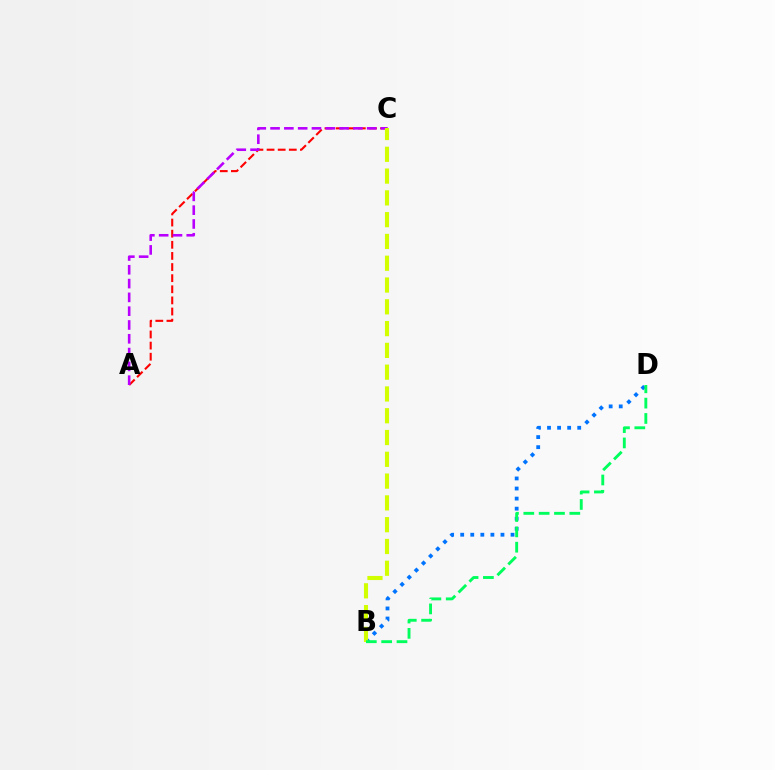{('A', 'C'): [{'color': '#ff0000', 'line_style': 'dashed', 'thickness': 1.51}, {'color': '#b900ff', 'line_style': 'dashed', 'thickness': 1.87}], ('B', 'D'): [{'color': '#0074ff', 'line_style': 'dotted', 'thickness': 2.73}, {'color': '#00ff5c', 'line_style': 'dashed', 'thickness': 2.08}], ('B', 'C'): [{'color': '#d1ff00', 'line_style': 'dashed', 'thickness': 2.96}]}